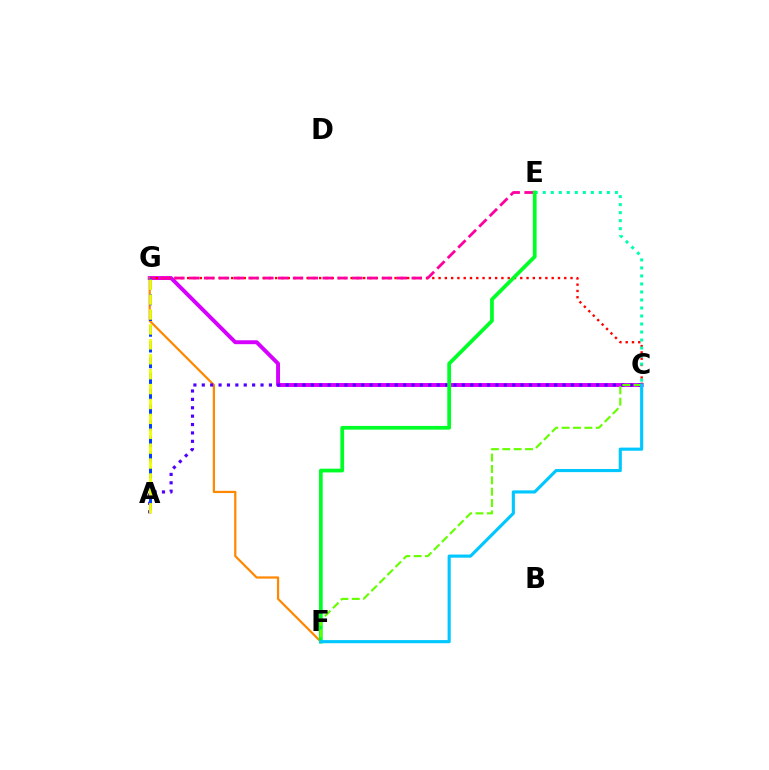{('C', 'G'): [{'color': '#d600ff', 'line_style': 'solid', 'thickness': 2.82}, {'color': '#ff0000', 'line_style': 'dotted', 'thickness': 1.71}], ('C', 'E'): [{'color': '#00ffaf', 'line_style': 'dotted', 'thickness': 2.18}], ('F', 'G'): [{'color': '#ff8800', 'line_style': 'solid', 'thickness': 1.61}], ('E', 'G'): [{'color': '#ff00a0', 'line_style': 'dashed', 'thickness': 2.01}], ('A', 'C'): [{'color': '#4f00ff', 'line_style': 'dotted', 'thickness': 2.28}], ('E', 'F'): [{'color': '#00ff27', 'line_style': 'solid', 'thickness': 2.69}], ('C', 'F'): [{'color': '#66ff00', 'line_style': 'dashed', 'thickness': 1.54}, {'color': '#00c7ff', 'line_style': 'solid', 'thickness': 2.25}], ('A', 'G'): [{'color': '#003fff', 'line_style': 'dashed', 'thickness': 2.14}, {'color': '#eeff00', 'line_style': 'dashed', 'thickness': 2.02}]}